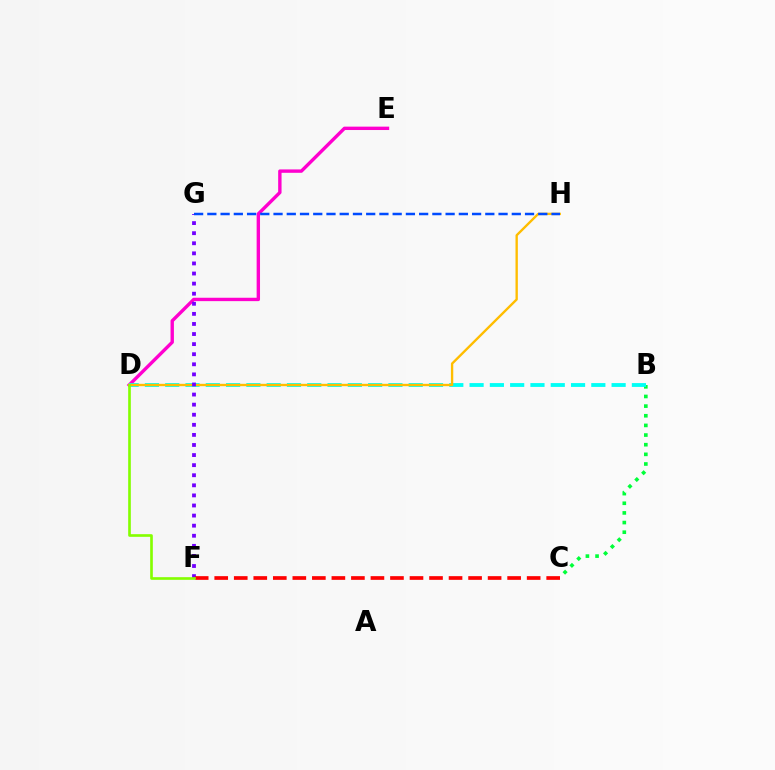{('B', 'C'): [{'color': '#00ff39', 'line_style': 'dotted', 'thickness': 2.62}], ('D', 'E'): [{'color': '#ff00cf', 'line_style': 'solid', 'thickness': 2.44}], ('B', 'D'): [{'color': '#00fff6', 'line_style': 'dashed', 'thickness': 2.76}], ('D', 'H'): [{'color': '#ffbd00', 'line_style': 'solid', 'thickness': 1.7}], ('F', 'G'): [{'color': '#7200ff', 'line_style': 'dotted', 'thickness': 2.74}], ('C', 'F'): [{'color': '#ff0000', 'line_style': 'dashed', 'thickness': 2.65}], ('G', 'H'): [{'color': '#004bff', 'line_style': 'dashed', 'thickness': 1.8}], ('D', 'F'): [{'color': '#84ff00', 'line_style': 'solid', 'thickness': 1.91}]}